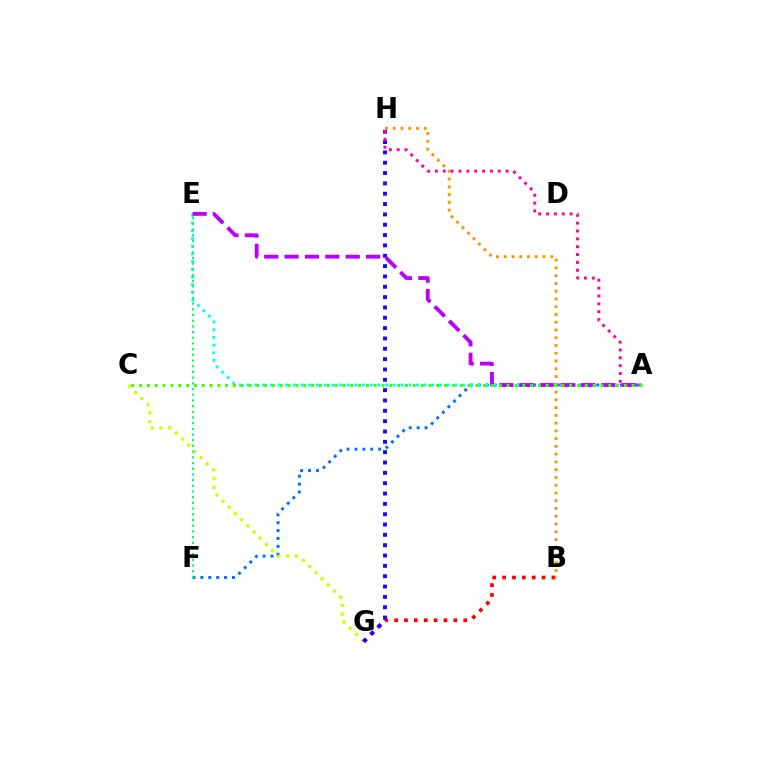{('A', 'F'): [{'color': '#0074ff', 'line_style': 'dotted', 'thickness': 2.15}], ('A', 'E'): [{'color': '#00fff6', 'line_style': 'dotted', 'thickness': 2.09}, {'color': '#b900ff', 'line_style': 'dashed', 'thickness': 2.77}], ('C', 'G'): [{'color': '#d1ff00', 'line_style': 'dotted', 'thickness': 2.38}], ('B', 'G'): [{'color': '#ff0000', 'line_style': 'dotted', 'thickness': 2.68}], ('G', 'H'): [{'color': '#2500ff', 'line_style': 'dotted', 'thickness': 2.81}], ('B', 'H'): [{'color': '#ff9400', 'line_style': 'dotted', 'thickness': 2.11}], ('A', 'H'): [{'color': '#ff00ac', 'line_style': 'dotted', 'thickness': 2.13}], ('A', 'C'): [{'color': '#3dff00', 'line_style': 'dotted', 'thickness': 2.12}], ('E', 'F'): [{'color': '#00ff5c', 'line_style': 'dotted', 'thickness': 1.55}]}